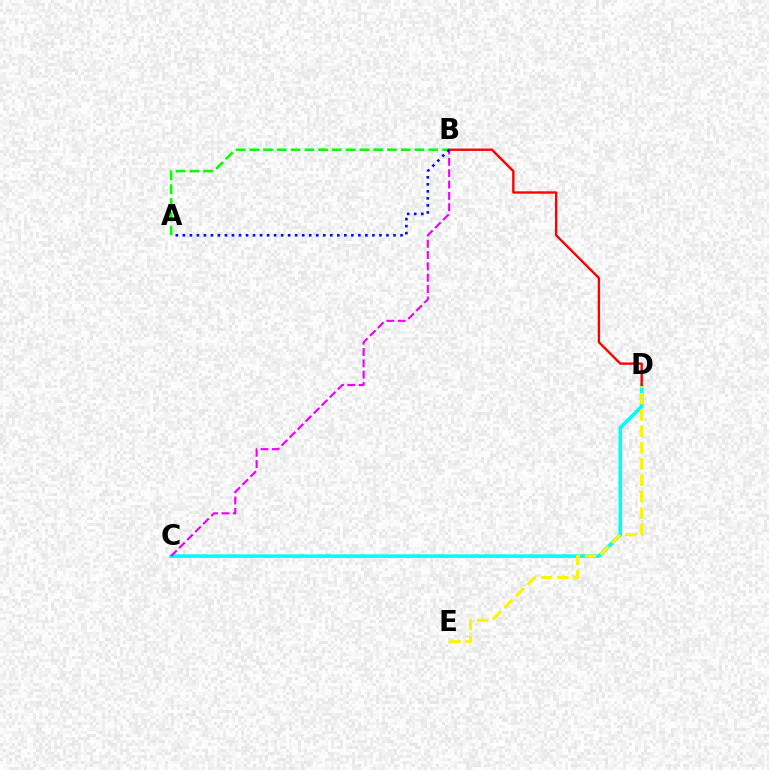{('C', 'D'): [{'color': '#00fff6', 'line_style': 'solid', 'thickness': 2.6}], ('D', 'E'): [{'color': '#fcf500', 'line_style': 'dashed', 'thickness': 2.22}], ('B', 'D'): [{'color': '#ff0000', 'line_style': 'solid', 'thickness': 1.71}], ('B', 'C'): [{'color': '#ee00ff', 'line_style': 'dashed', 'thickness': 1.54}], ('A', 'B'): [{'color': '#08ff00', 'line_style': 'dashed', 'thickness': 1.87}, {'color': '#0010ff', 'line_style': 'dotted', 'thickness': 1.91}]}